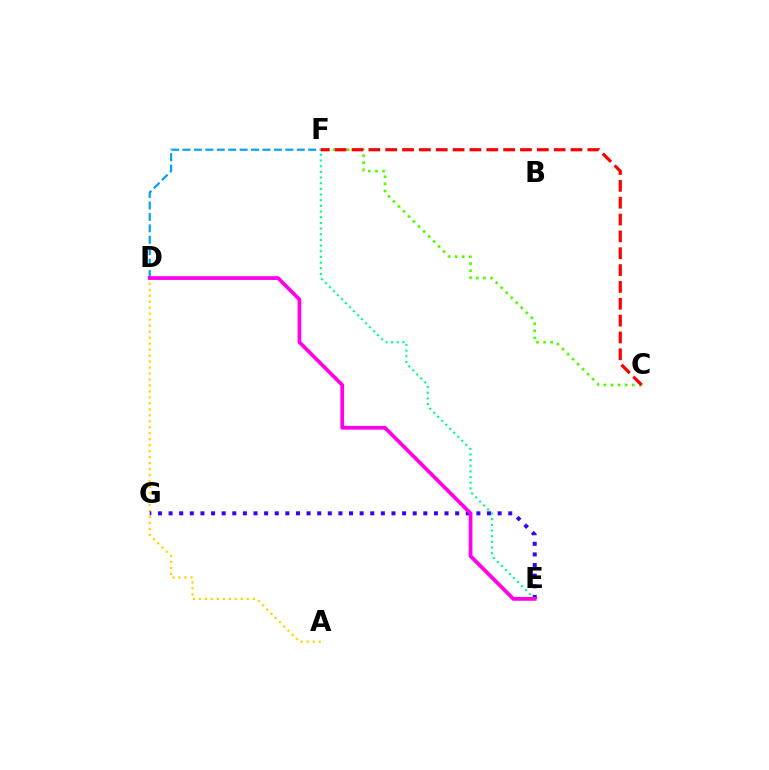{('A', 'D'): [{'color': '#ffd500', 'line_style': 'dotted', 'thickness': 1.62}], ('C', 'F'): [{'color': '#4fff00', 'line_style': 'dotted', 'thickness': 1.93}, {'color': '#ff0000', 'line_style': 'dashed', 'thickness': 2.29}], ('E', 'G'): [{'color': '#3700ff', 'line_style': 'dotted', 'thickness': 2.88}], ('D', 'F'): [{'color': '#009eff', 'line_style': 'dashed', 'thickness': 1.55}], ('E', 'F'): [{'color': '#00ff86', 'line_style': 'dotted', 'thickness': 1.54}], ('D', 'E'): [{'color': '#ff00ed', 'line_style': 'solid', 'thickness': 2.7}]}